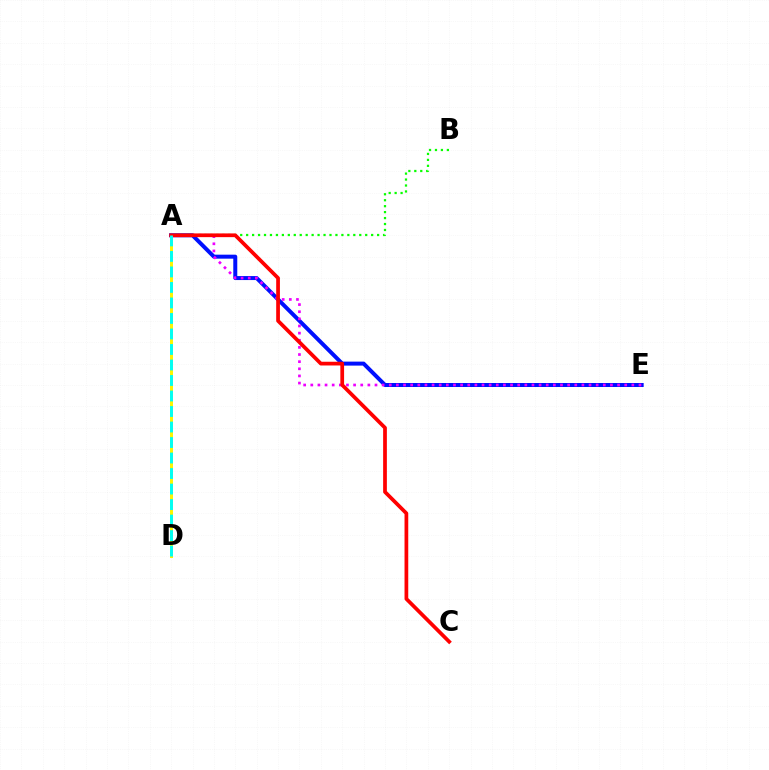{('A', 'D'): [{'color': '#fcf500', 'line_style': 'solid', 'thickness': 2.14}, {'color': '#00fff6', 'line_style': 'dashed', 'thickness': 2.11}], ('A', 'E'): [{'color': '#0010ff', 'line_style': 'solid', 'thickness': 2.87}, {'color': '#ee00ff', 'line_style': 'dotted', 'thickness': 1.94}], ('A', 'B'): [{'color': '#08ff00', 'line_style': 'dotted', 'thickness': 1.62}], ('A', 'C'): [{'color': '#ff0000', 'line_style': 'solid', 'thickness': 2.69}]}